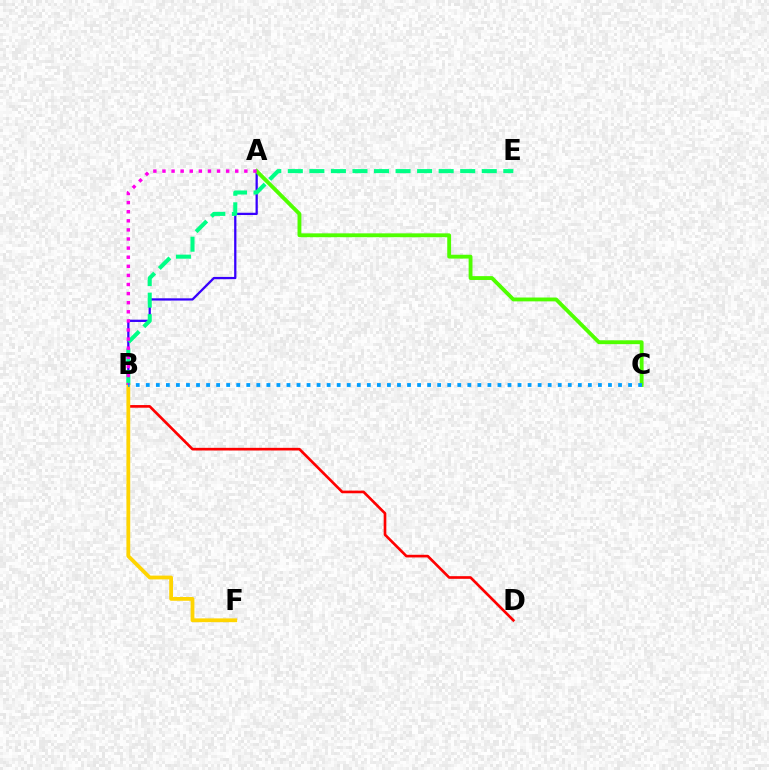{('A', 'B'): [{'color': '#3700ff', 'line_style': 'solid', 'thickness': 1.63}, {'color': '#ff00ed', 'line_style': 'dotted', 'thickness': 2.47}], ('B', 'E'): [{'color': '#00ff86', 'line_style': 'dashed', 'thickness': 2.93}], ('B', 'D'): [{'color': '#ff0000', 'line_style': 'solid', 'thickness': 1.91}], ('A', 'C'): [{'color': '#4fff00', 'line_style': 'solid', 'thickness': 2.77}], ('B', 'F'): [{'color': '#ffd500', 'line_style': 'solid', 'thickness': 2.72}], ('B', 'C'): [{'color': '#009eff', 'line_style': 'dotted', 'thickness': 2.73}]}